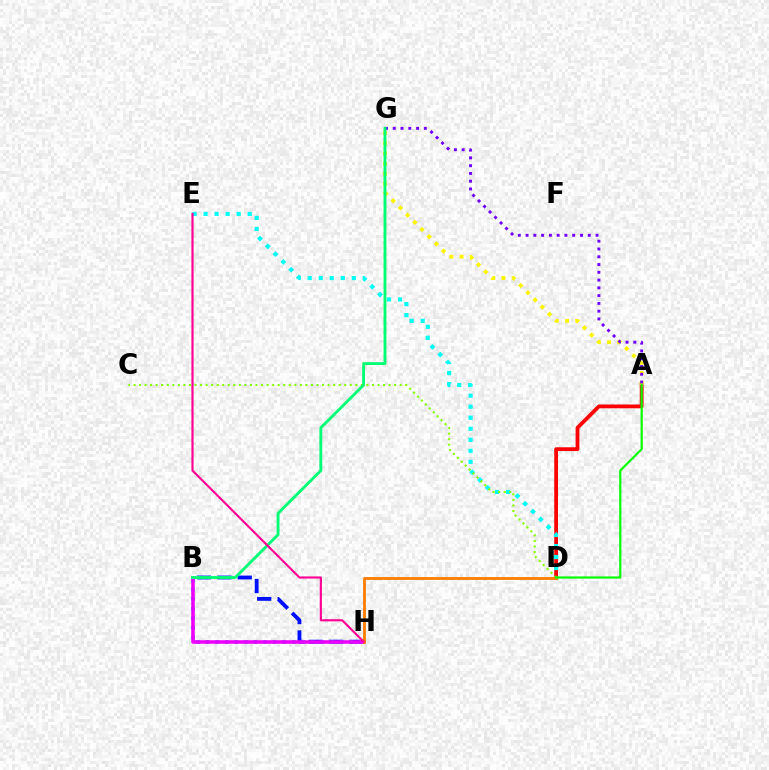{('B', 'H'): [{'color': '#0010ff', 'line_style': 'dashed', 'thickness': 2.77}, {'color': '#008cff', 'line_style': 'dotted', 'thickness': 2.6}, {'color': '#ee00ff', 'line_style': 'solid', 'thickness': 2.55}], ('A', 'D'): [{'color': '#ff0000', 'line_style': 'solid', 'thickness': 2.73}, {'color': '#08ff00', 'line_style': 'solid', 'thickness': 1.59}], ('D', 'E'): [{'color': '#00fff6', 'line_style': 'dotted', 'thickness': 2.99}], ('C', 'D'): [{'color': '#84ff00', 'line_style': 'dotted', 'thickness': 1.51}], ('A', 'G'): [{'color': '#fcf500', 'line_style': 'dotted', 'thickness': 2.76}, {'color': '#7200ff', 'line_style': 'dotted', 'thickness': 2.11}], ('D', 'H'): [{'color': '#ff7c00', 'line_style': 'solid', 'thickness': 2.02}], ('B', 'G'): [{'color': '#00ff74', 'line_style': 'solid', 'thickness': 2.07}], ('E', 'H'): [{'color': '#ff0094', 'line_style': 'solid', 'thickness': 1.55}]}